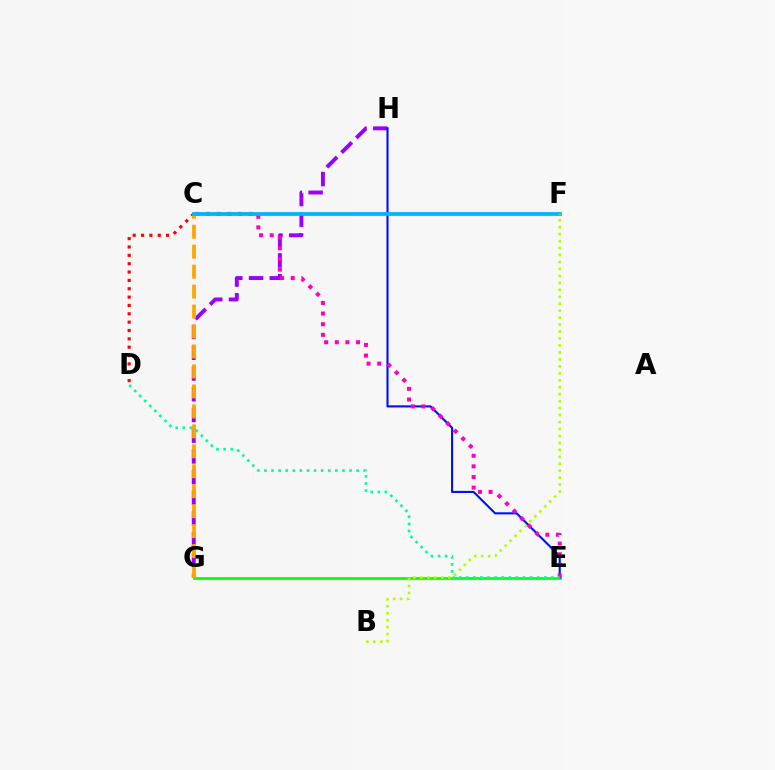{('G', 'H'): [{'color': '#9b00ff', 'line_style': 'dashed', 'thickness': 2.82}], ('E', 'G'): [{'color': '#08ff00', 'line_style': 'solid', 'thickness': 1.95}], ('E', 'H'): [{'color': '#0010ff', 'line_style': 'solid', 'thickness': 1.52}], ('C', 'E'): [{'color': '#ff00bd', 'line_style': 'dotted', 'thickness': 2.89}], ('C', 'D'): [{'color': '#ff0000', 'line_style': 'dotted', 'thickness': 2.27}], ('D', 'E'): [{'color': '#00ff9d', 'line_style': 'dotted', 'thickness': 1.93}], ('C', 'G'): [{'color': '#ffa500', 'line_style': 'dashed', 'thickness': 2.71}], ('C', 'F'): [{'color': '#00b5ff', 'line_style': 'solid', 'thickness': 2.72}], ('B', 'F'): [{'color': '#b3ff00', 'line_style': 'dotted', 'thickness': 1.89}]}